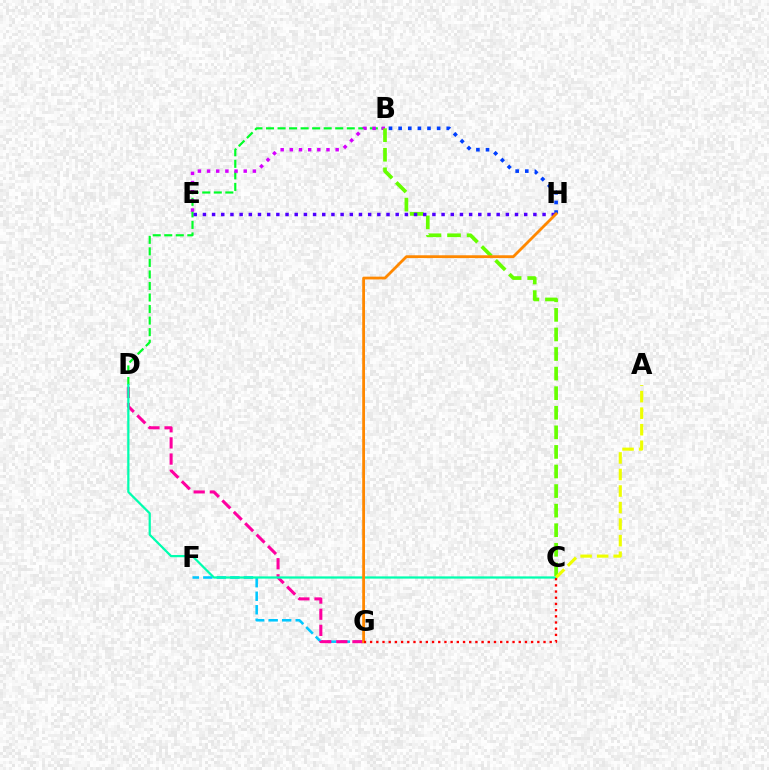{('B', 'D'): [{'color': '#00ff27', 'line_style': 'dashed', 'thickness': 1.57}], ('B', 'E'): [{'color': '#d600ff', 'line_style': 'dotted', 'thickness': 2.49}], ('B', 'C'): [{'color': '#66ff00', 'line_style': 'dashed', 'thickness': 2.66}], ('F', 'G'): [{'color': '#00c7ff', 'line_style': 'dashed', 'thickness': 1.84}], ('B', 'H'): [{'color': '#003fff', 'line_style': 'dotted', 'thickness': 2.62}], ('D', 'G'): [{'color': '#ff00a0', 'line_style': 'dashed', 'thickness': 2.19}], ('E', 'H'): [{'color': '#4f00ff', 'line_style': 'dotted', 'thickness': 2.49}], ('C', 'D'): [{'color': '#00ffaf', 'line_style': 'solid', 'thickness': 1.61}], ('G', 'H'): [{'color': '#ff8800', 'line_style': 'solid', 'thickness': 2.01}], ('C', 'G'): [{'color': '#ff0000', 'line_style': 'dotted', 'thickness': 1.68}], ('A', 'C'): [{'color': '#eeff00', 'line_style': 'dashed', 'thickness': 2.25}]}